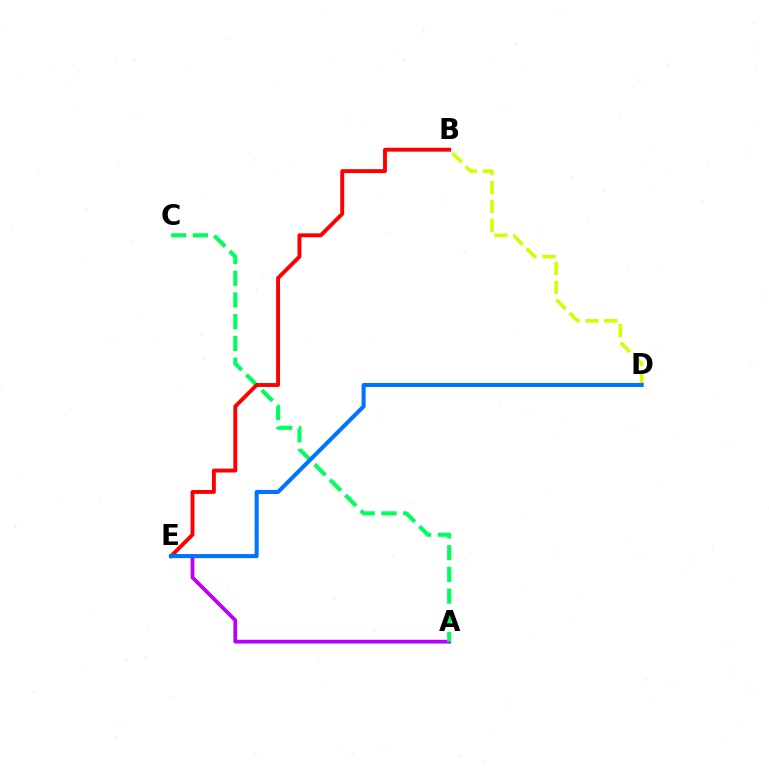{('A', 'E'): [{'color': '#b900ff', 'line_style': 'solid', 'thickness': 2.71}], ('B', 'D'): [{'color': '#d1ff00', 'line_style': 'dashed', 'thickness': 2.57}], ('A', 'C'): [{'color': '#00ff5c', 'line_style': 'dashed', 'thickness': 2.95}], ('B', 'E'): [{'color': '#ff0000', 'line_style': 'solid', 'thickness': 2.8}], ('D', 'E'): [{'color': '#0074ff', 'line_style': 'solid', 'thickness': 2.92}]}